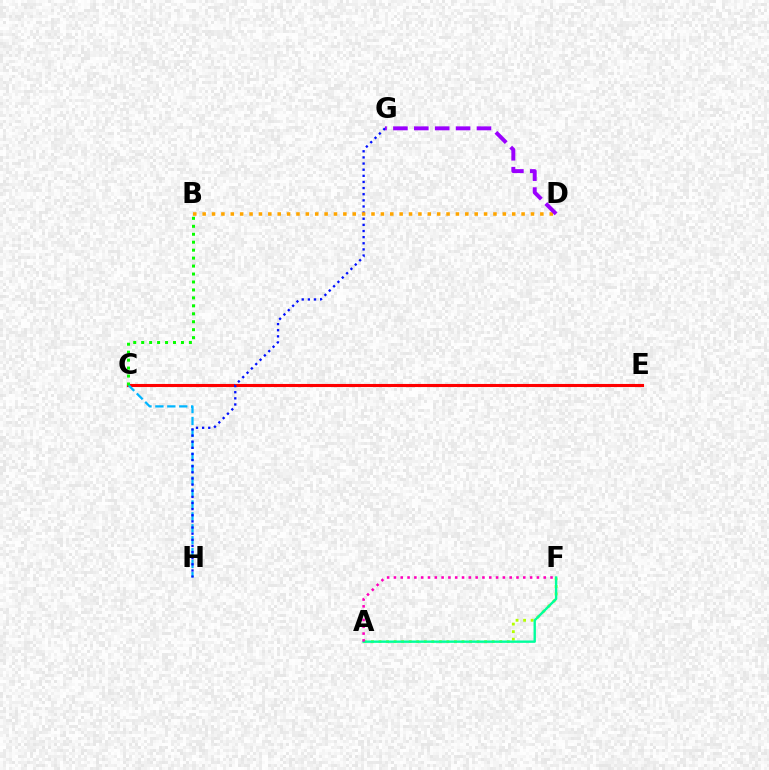{('A', 'F'): [{'color': '#b3ff00', 'line_style': 'dotted', 'thickness': 2.05}, {'color': '#00ff9d', 'line_style': 'solid', 'thickness': 1.71}, {'color': '#ff00bd', 'line_style': 'dotted', 'thickness': 1.85}], ('C', 'E'): [{'color': '#ff0000', 'line_style': 'solid', 'thickness': 2.22}], ('C', 'H'): [{'color': '#00b5ff', 'line_style': 'dashed', 'thickness': 1.62}], ('G', 'H'): [{'color': '#0010ff', 'line_style': 'dotted', 'thickness': 1.67}], ('B', 'D'): [{'color': '#ffa500', 'line_style': 'dotted', 'thickness': 2.55}], ('B', 'C'): [{'color': '#08ff00', 'line_style': 'dotted', 'thickness': 2.16}], ('D', 'G'): [{'color': '#9b00ff', 'line_style': 'dashed', 'thickness': 2.84}]}